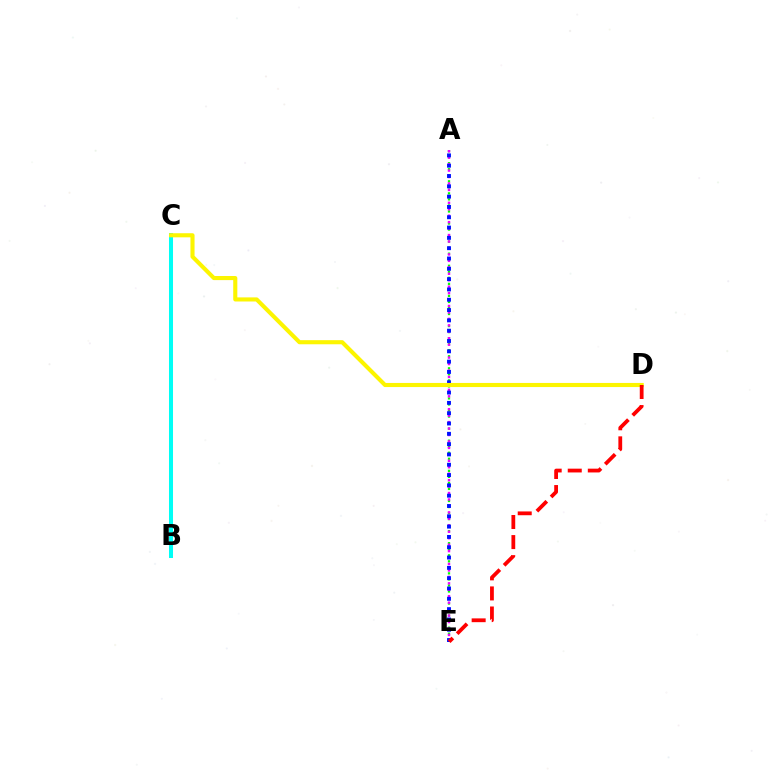{('A', 'E'): [{'color': '#08ff00', 'line_style': 'dotted', 'thickness': 1.64}, {'color': '#ee00ff', 'line_style': 'dotted', 'thickness': 1.75}, {'color': '#0010ff', 'line_style': 'dotted', 'thickness': 2.8}], ('B', 'C'): [{'color': '#00fff6', 'line_style': 'solid', 'thickness': 2.89}], ('C', 'D'): [{'color': '#fcf500', 'line_style': 'solid', 'thickness': 2.95}], ('D', 'E'): [{'color': '#ff0000', 'line_style': 'dashed', 'thickness': 2.73}]}